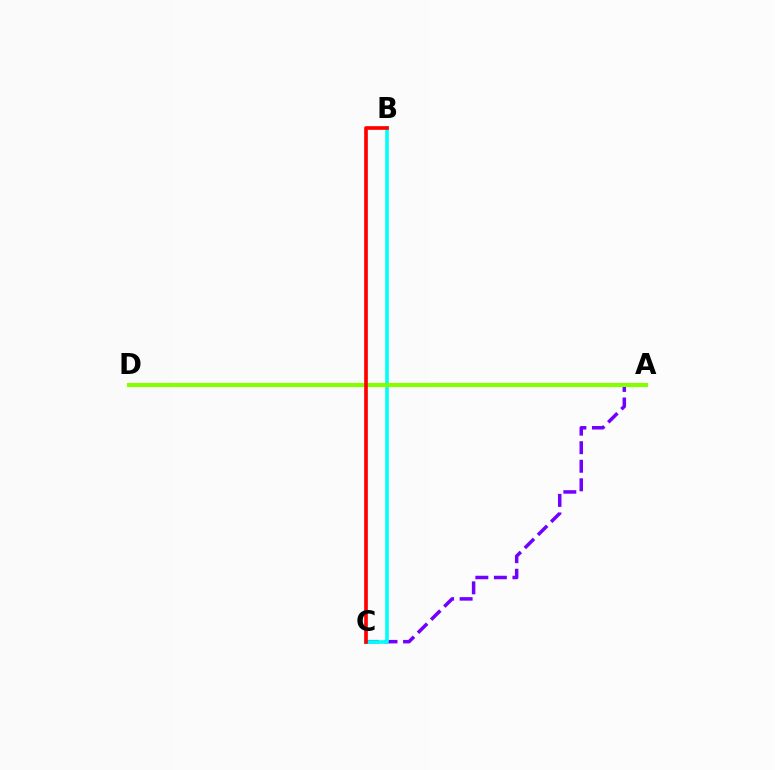{('A', 'C'): [{'color': '#7200ff', 'line_style': 'dashed', 'thickness': 2.52}], ('B', 'C'): [{'color': '#00fff6', 'line_style': 'solid', 'thickness': 2.61}, {'color': '#ff0000', 'line_style': 'solid', 'thickness': 2.64}], ('A', 'D'): [{'color': '#84ff00', 'line_style': 'solid', 'thickness': 2.99}]}